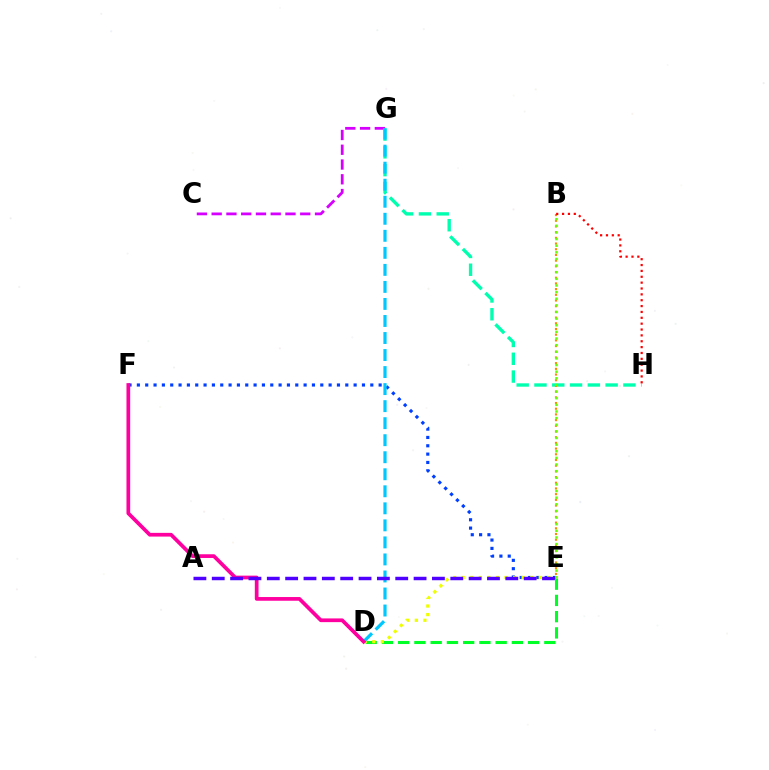{('E', 'F'): [{'color': '#003fff', 'line_style': 'dotted', 'thickness': 2.26}], ('C', 'G'): [{'color': '#d600ff', 'line_style': 'dashed', 'thickness': 2.01}], ('D', 'E'): [{'color': '#00ff27', 'line_style': 'dashed', 'thickness': 2.21}, {'color': '#eeff00', 'line_style': 'dotted', 'thickness': 2.33}], ('G', 'H'): [{'color': '#00ffaf', 'line_style': 'dashed', 'thickness': 2.42}], ('D', 'G'): [{'color': '#00c7ff', 'line_style': 'dashed', 'thickness': 2.31}], ('B', 'E'): [{'color': '#ff8800', 'line_style': 'dotted', 'thickness': 1.55}, {'color': '#66ff00', 'line_style': 'dotted', 'thickness': 1.8}], ('D', 'F'): [{'color': '#ff00a0', 'line_style': 'solid', 'thickness': 2.68}], ('B', 'H'): [{'color': '#ff0000', 'line_style': 'dotted', 'thickness': 1.59}], ('A', 'E'): [{'color': '#4f00ff', 'line_style': 'dashed', 'thickness': 2.49}]}